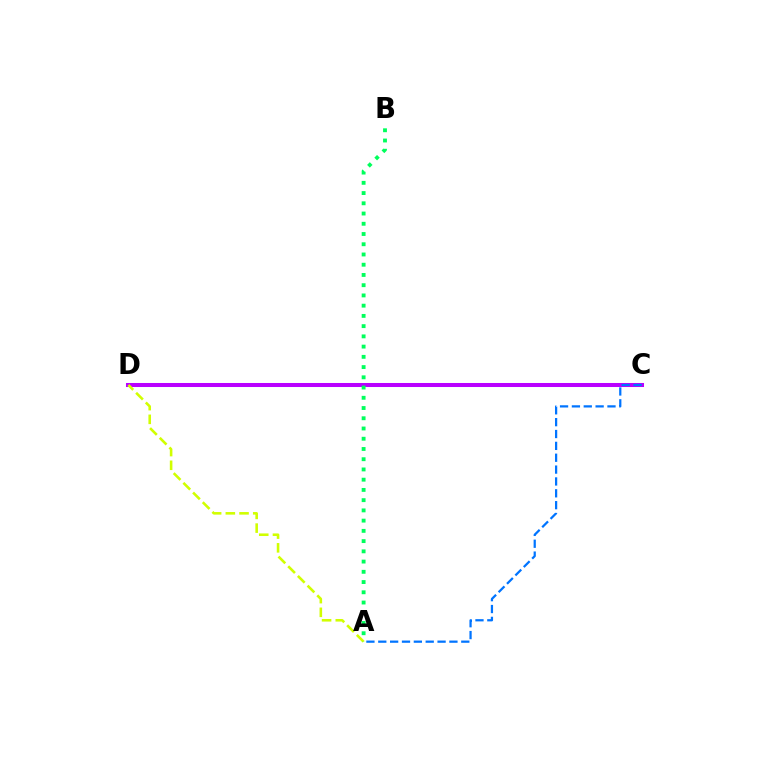{('C', 'D'): [{'color': '#ff0000', 'line_style': 'dotted', 'thickness': 1.69}, {'color': '#b900ff', 'line_style': 'solid', 'thickness': 2.9}], ('A', 'C'): [{'color': '#0074ff', 'line_style': 'dashed', 'thickness': 1.61}], ('A', 'D'): [{'color': '#d1ff00', 'line_style': 'dashed', 'thickness': 1.86}], ('A', 'B'): [{'color': '#00ff5c', 'line_style': 'dotted', 'thickness': 2.78}]}